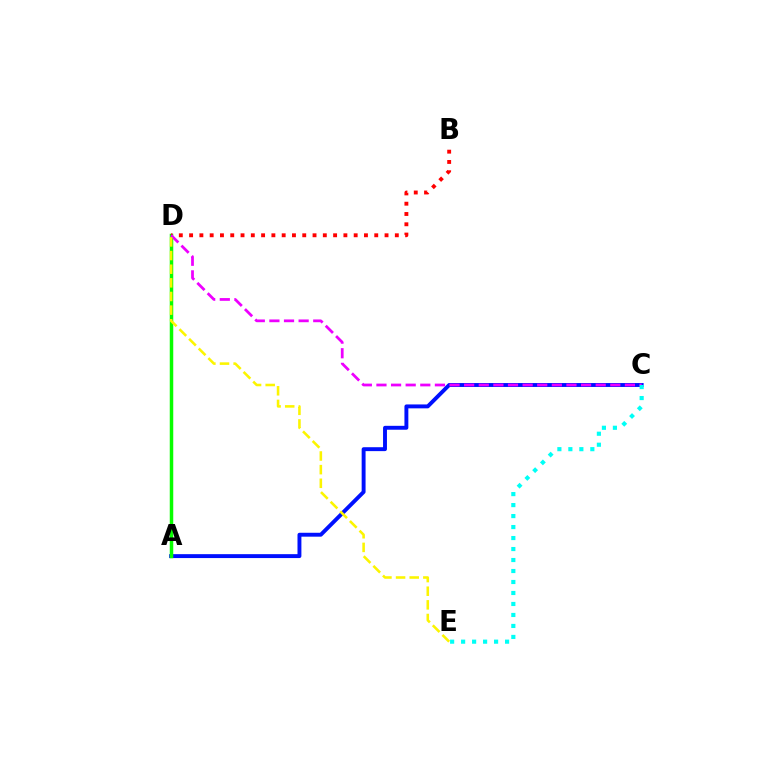{('A', 'C'): [{'color': '#0010ff', 'line_style': 'solid', 'thickness': 2.81}], ('A', 'D'): [{'color': '#08ff00', 'line_style': 'solid', 'thickness': 2.52}], ('B', 'D'): [{'color': '#ff0000', 'line_style': 'dotted', 'thickness': 2.79}], ('C', 'D'): [{'color': '#ee00ff', 'line_style': 'dashed', 'thickness': 1.99}], ('C', 'E'): [{'color': '#00fff6', 'line_style': 'dotted', 'thickness': 2.99}], ('D', 'E'): [{'color': '#fcf500', 'line_style': 'dashed', 'thickness': 1.85}]}